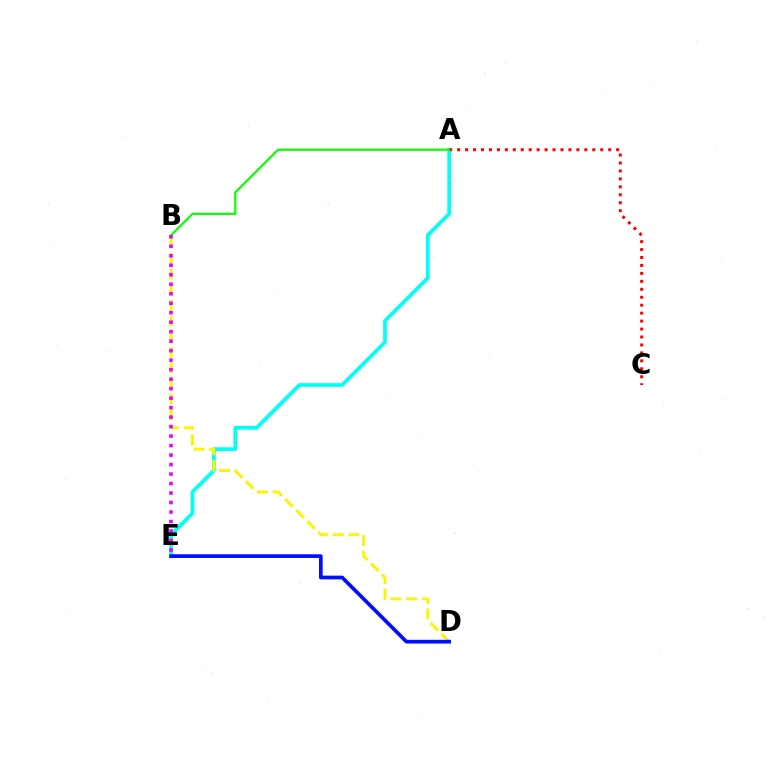{('A', 'E'): [{'color': '#00fff6', 'line_style': 'solid', 'thickness': 2.67}], ('A', 'C'): [{'color': '#ff0000', 'line_style': 'dotted', 'thickness': 2.16}], ('B', 'D'): [{'color': '#fcf500', 'line_style': 'dashed', 'thickness': 2.12}], ('D', 'E'): [{'color': '#0010ff', 'line_style': 'solid', 'thickness': 2.67}], ('A', 'B'): [{'color': '#08ff00', 'line_style': 'solid', 'thickness': 1.57}], ('B', 'E'): [{'color': '#ee00ff', 'line_style': 'dotted', 'thickness': 2.58}]}